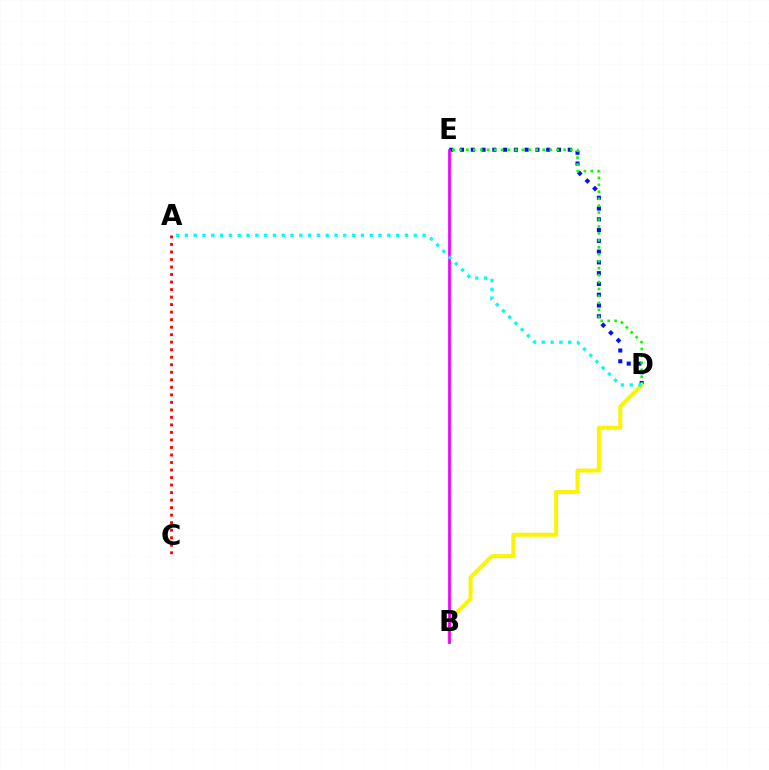{('A', 'C'): [{'color': '#ff0000', 'line_style': 'dotted', 'thickness': 2.04}], ('D', 'E'): [{'color': '#0010ff', 'line_style': 'dotted', 'thickness': 2.93}, {'color': '#08ff00', 'line_style': 'dotted', 'thickness': 1.89}], ('B', 'D'): [{'color': '#fcf500', 'line_style': 'solid', 'thickness': 2.88}], ('B', 'E'): [{'color': '#ee00ff', 'line_style': 'solid', 'thickness': 1.97}], ('A', 'D'): [{'color': '#00fff6', 'line_style': 'dotted', 'thickness': 2.39}]}